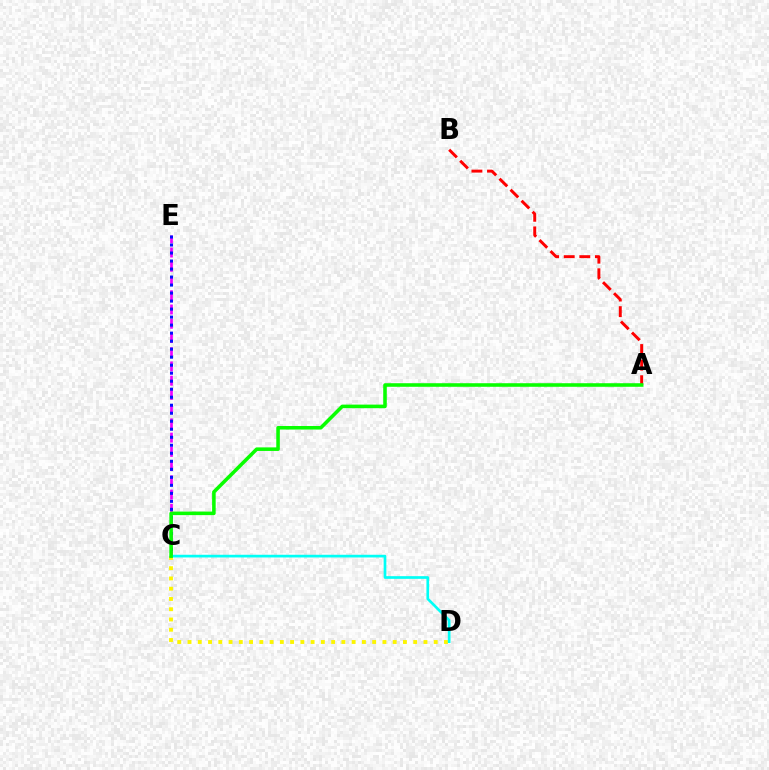{('C', 'D'): [{'color': '#fcf500', 'line_style': 'dotted', 'thickness': 2.79}, {'color': '#00fff6', 'line_style': 'solid', 'thickness': 1.93}], ('A', 'B'): [{'color': '#ff0000', 'line_style': 'dashed', 'thickness': 2.12}], ('C', 'E'): [{'color': '#ee00ff', 'line_style': 'dashed', 'thickness': 1.93}, {'color': '#0010ff', 'line_style': 'dotted', 'thickness': 2.18}], ('A', 'C'): [{'color': '#08ff00', 'line_style': 'solid', 'thickness': 2.56}]}